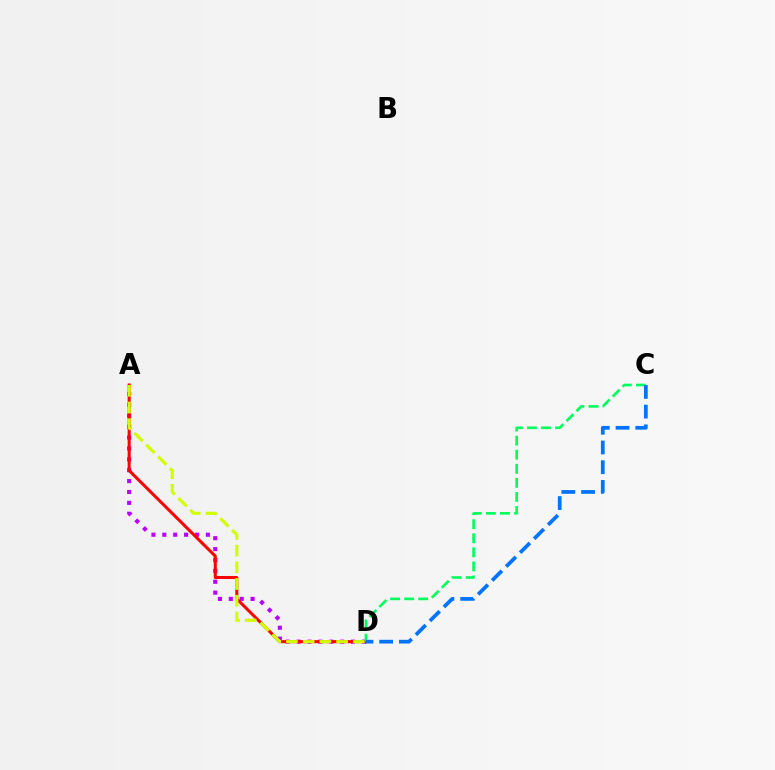{('A', 'D'): [{'color': '#b900ff', 'line_style': 'dotted', 'thickness': 2.96}, {'color': '#ff0000', 'line_style': 'solid', 'thickness': 2.18}, {'color': '#d1ff00', 'line_style': 'dashed', 'thickness': 2.27}], ('C', 'D'): [{'color': '#00ff5c', 'line_style': 'dashed', 'thickness': 1.91}, {'color': '#0074ff', 'line_style': 'dashed', 'thickness': 2.68}]}